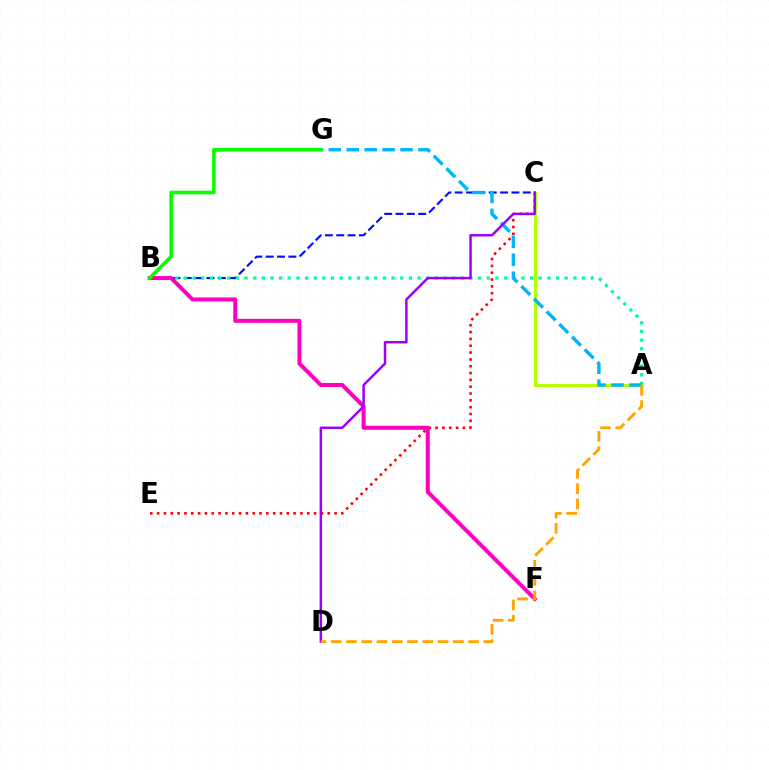{('B', 'C'): [{'color': '#0010ff', 'line_style': 'dashed', 'thickness': 1.54}], ('C', 'E'): [{'color': '#ff0000', 'line_style': 'dotted', 'thickness': 1.85}], ('A', 'B'): [{'color': '#00ff9d', 'line_style': 'dotted', 'thickness': 2.35}], ('B', 'F'): [{'color': '#ff00bd', 'line_style': 'solid', 'thickness': 2.89}], ('A', 'C'): [{'color': '#b3ff00', 'line_style': 'solid', 'thickness': 2.27}], ('A', 'G'): [{'color': '#00b5ff', 'line_style': 'dashed', 'thickness': 2.44}], ('B', 'G'): [{'color': '#08ff00', 'line_style': 'solid', 'thickness': 2.59}], ('C', 'D'): [{'color': '#9b00ff', 'line_style': 'solid', 'thickness': 1.78}], ('A', 'D'): [{'color': '#ffa500', 'line_style': 'dashed', 'thickness': 2.07}]}